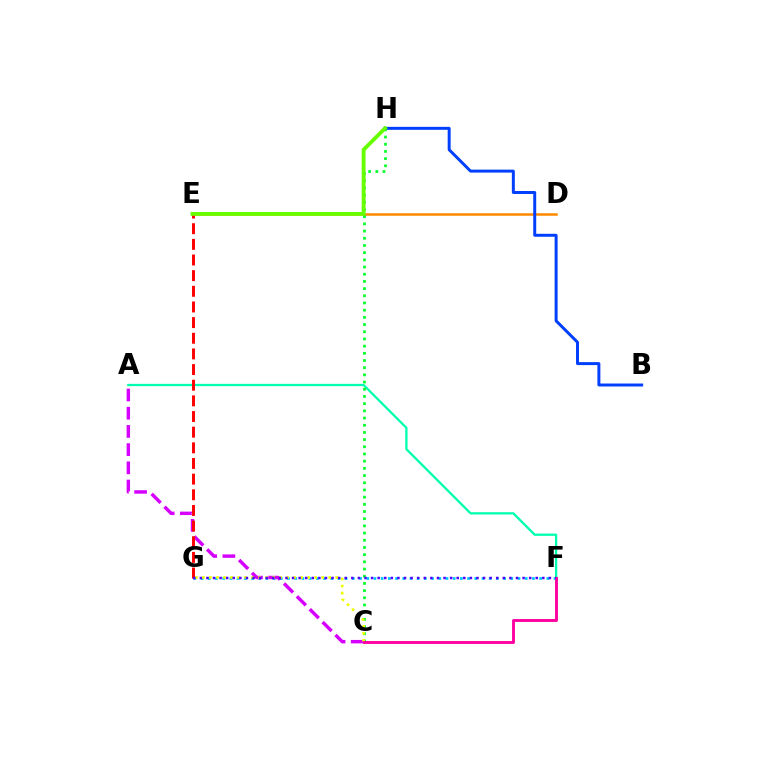{('F', 'G'): [{'color': '#00c7ff', 'line_style': 'dotted', 'thickness': 1.96}, {'color': '#4f00ff', 'line_style': 'dotted', 'thickness': 1.79}], ('A', 'F'): [{'color': '#00ffaf', 'line_style': 'solid', 'thickness': 1.65}], ('D', 'E'): [{'color': '#ff8800', 'line_style': 'solid', 'thickness': 1.81}], ('A', 'C'): [{'color': '#d600ff', 'line_style': 'dashed', 'thickness': 2.47}], ('C', 'H'): [{'color': '#00ff27', 'line_style': 'dotted', 'thickness': 1.95}], ('E', 'G'): [{'color': '#ff0000', 'line_style': 'dashed', 'thickness': 2.13}], ('B', 'H'): [{'color': '#003fff', 'line_style': 'solid', 'thickness': 2.14}], ('C', 'G'): [{'color': '#eeff00', 'line_style': 'dotted', 'thickness': 1.91}], ('E', 'H'): [{'color': '#66ff00', 'line_style': 'solid', 'thickness': 2.77}], ('C', 'F'): [{'color': '#ff00a0', 'line_style': 'solid', 'thickness': 2.07}]}